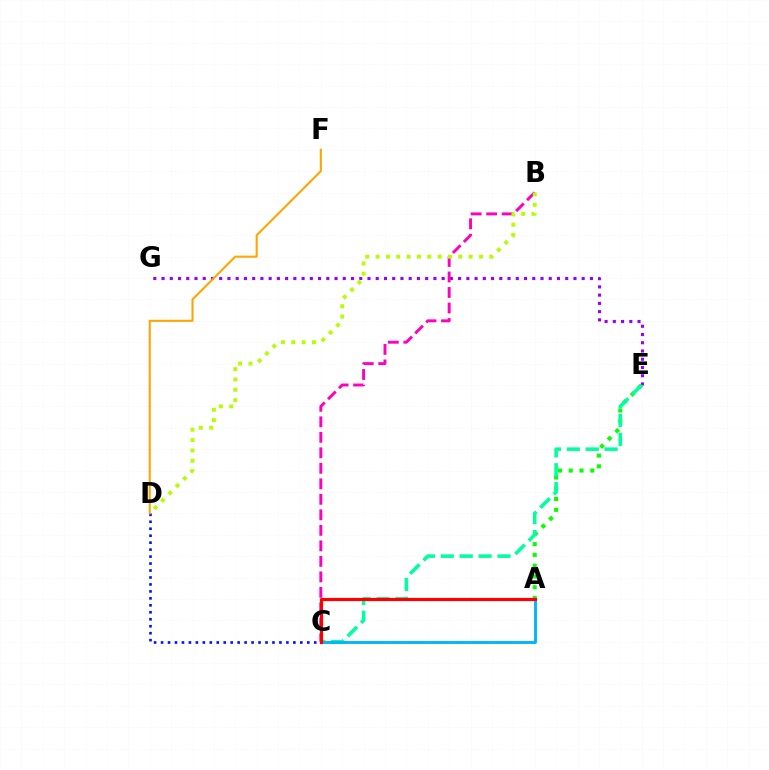{('C', 'D'): [{'color': '#0010ff', 'line_style': 'dotted', 'thickness': 1.89}], ('E', 'G'): [{'color': '#9b00ff', 'line_style': 'dotted', 'thickness': 2.24}], ('D', 'F'): [{'color': '#ffa500', 'line_style': 'solid', 'thickness': 1.5}], ('B', 'C'): [{'color': '#ff00bd', 'line_style': 'dashed', 'thickness': 2.11}], ('A', 'E'): [{'color': '#08ff00', 'line_style': 'dotted', 'thickness': 2.93}], ('C', 'E'): [{'color': '#00ff9d', 'line_style': 'dashed', 'thickness': 2.57}], ('B', 'D'): [{'color': '#b3ff00', 'line_style': 'dotted', 'thickness': 2.81}], ('A', 'C'): [{'color': '#00b5ff', 'line_style': 'solid', 'thickness': 2.07}, {'color': '#ff0000', 'line_style': 'solid', 'thickness': 2.3}]}